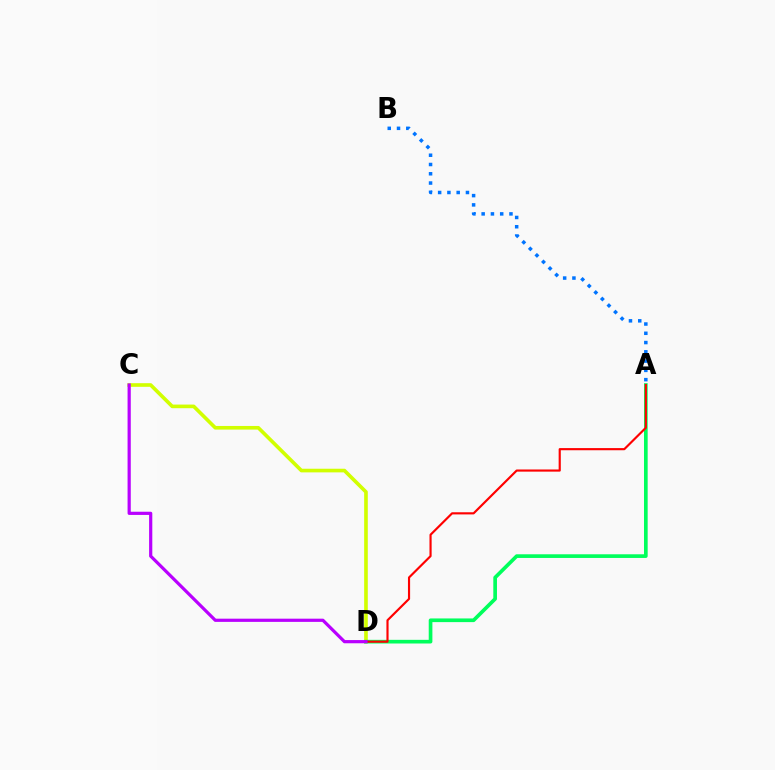{('A', 'B'): [{'color': '#0074ff', 'line_style': 'dotted', 'thickness': 2.52}], ('C', 'D'): [{'color': '#d1ff00', 'line_style': 'solid', 'thickness': 2.62}, {'color': '#b900ff', 'line_style': 'solid', 'thickness': 2.31}], ('A', 'D'): [{'color': '#00ff5c', 'line_style': 'solid', 'thickness': 2.64}, {'color': '#ff0000', 'line_style': 'solid', 'thickness': 1.55}]}